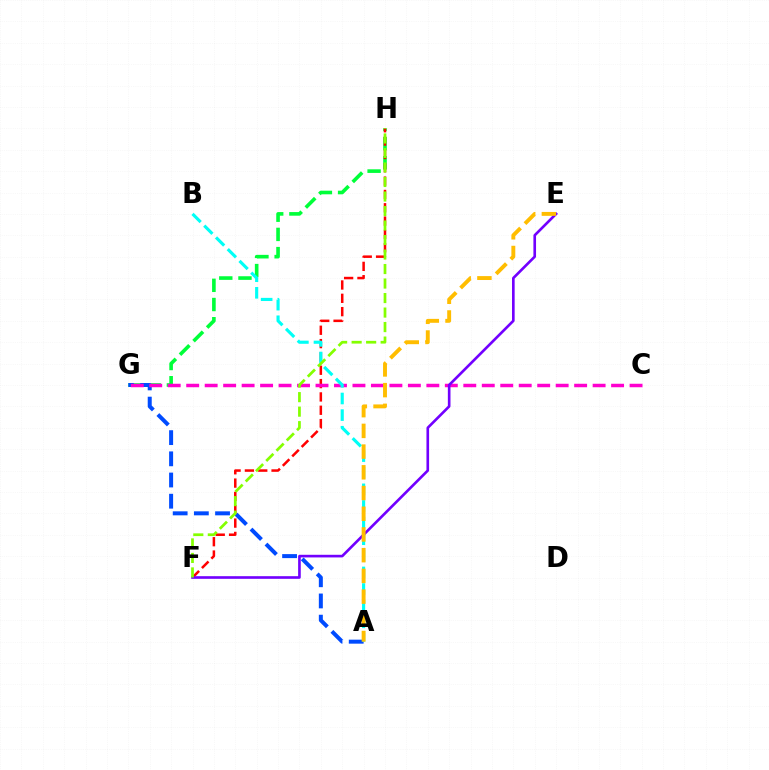{('G', 'H'): [{'color': '#00ff39', 'line_style': 'dashed', 'thickness': 2.61}], ('F', 'H'): [{'color': '#ff0000', 'line_style': 'dashed', 'thickness': 1.81}, {'color': '#84ff00', 'line_style': 'dashed', 'thickness': 1.97}], ('A', 'G'): [{'color': '#004bff', 'line_style': 'dashed', 'thickness': 2.88}], ('C', 'G'): [{'color': '#ff00cf', 'line_style': 'dashed', 'thickness': 2.51}], ('E', 'F'): [{'color': '#7200ff', 'line_style': 'solid', 'thickness': 1.9}], ('A', 'B'): [{'color': '#00fff6', 'line_style': 'dashed', 'thickness': 2.26}], ('A', 'E'): [{'color': '#ffbd00', 'line_style': 'dashed', 'thickness': 2.81}]}